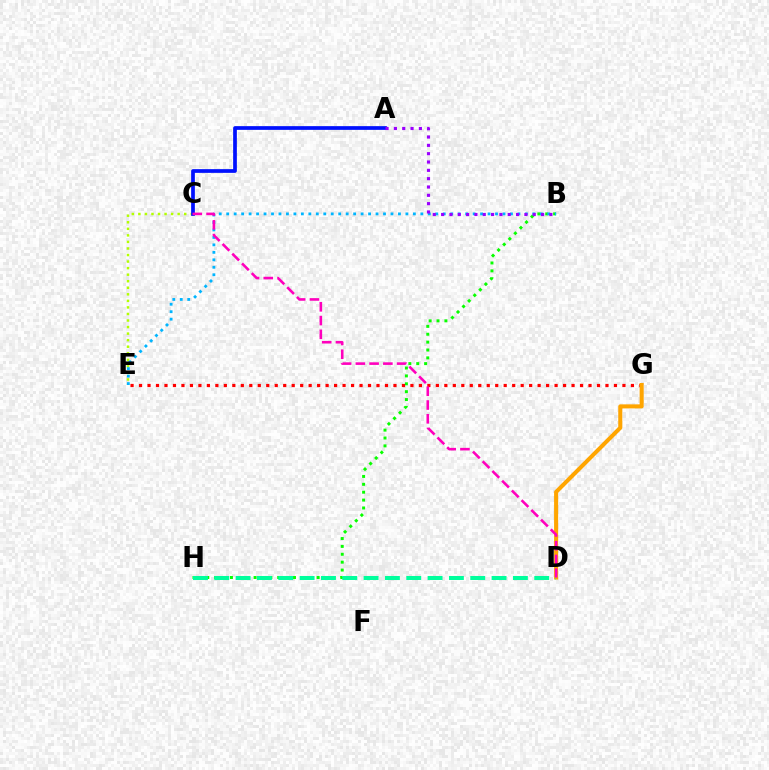{('C', 'E'): [{'color': '#b3ff00', 'line_style': 'dotted', 'thickness': 1.78}], ('B', 'H'): [{'color': '#08ff00', 'line_style': 'dotted', 'thickness': 2.14}], ('A', 'C'): [{'color': '#0010ff', 'line_style': 'solid', 'thickness': 2.68}], ('E', 'G'): [{'color': '#ff0000', 'line_style': 'dotted', 'thickness': 2.3}], ('D', 'G'): [{'color': '#ffa500', 'line_style': 'solid', 'thickness': 2.92}], ('B', 'E'): [{'color': '#00b5ff', 'line_style': 'dotted', 'thickness': 2.03}], ('A', 'B'): [{'color': '#9b00ff', 'line_style': 'dotted', 'thickness': 2.26}], ('D', 'H'): [{'color': '#00ff9d', 'line_style': 'dashed', 'thickness': 2.9}], ('C', 'D'): [{'color': '#ff00bd', 'line_style': 'dashed', 'thickness': 1.87}]}